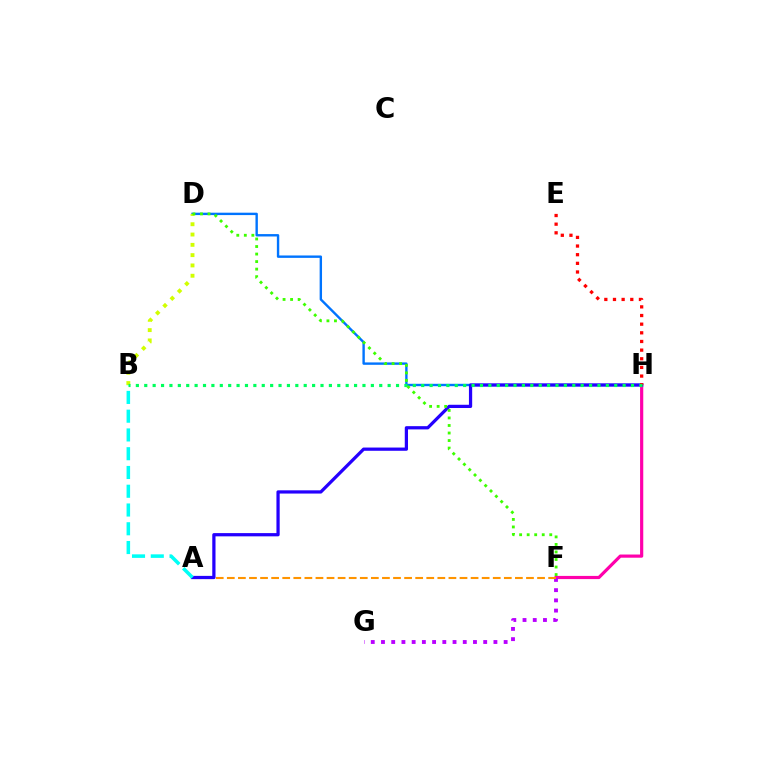{('D', 'H'): [{'color': '#0074ff', 'line_style': 'solid', 'thickness': 1.72}], ('B', 'D'): [{'color': '#d1ff00', 'line_style': 'dotted', 'thickness': 2.8}], ('F', 'H'): [{'color': '#ff00ac', 'line_style': 'solid', 'thickness': 2.29}], ('F', 'G'): [{'color': '#b900ff', 'line_style': 'dotted', 'thickness': 2.78}], ('A', 'F'): [{'color': '#ff9400', 'line_style': 'dashed', 'thickness': 1.51}], ('A', 'H'): [{'color': '#2500ff', 'line_style': 'solid', 'thickness': 2.33}], ('E', 'H'): [{'color': '#ff0000', 'line_style': 'dotted', 'thickness': 2.35}], ('A', 'B'): [{'color': '#00fff6', 'line_style': 'dashed', 'thickness': 2.55}], ('B', 'H'): [{'color': '#00ff5c', 'line_style': 'dotted', 'thickness': 2.28}], ('D', 'F'): [{'color': '#3dff00', 'line_style': 'dotted', 'thickness': 2.05}]}